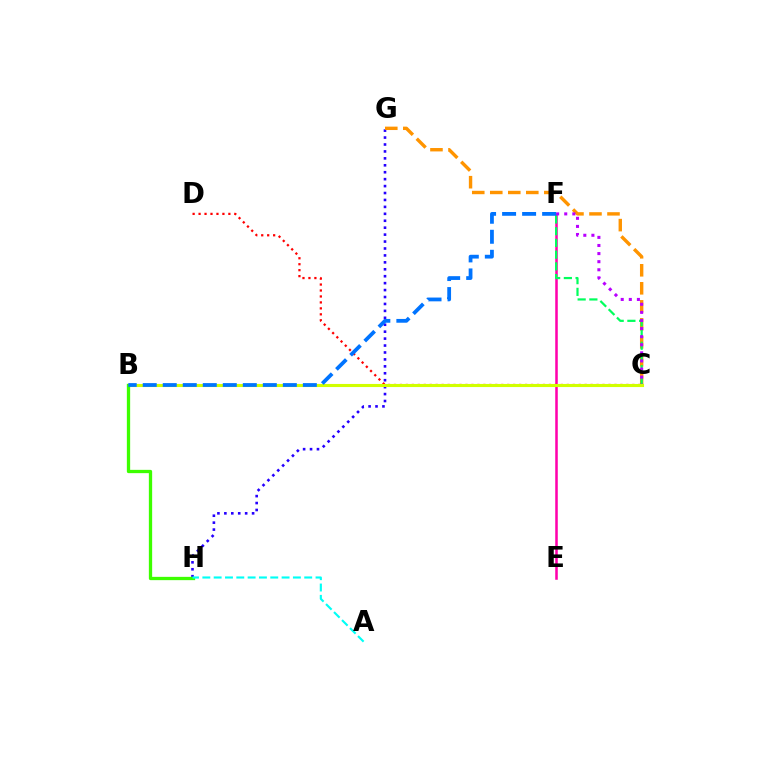{('G', 'H'): [{'color': '#2500ff', 'line_style': 'dotted', 'thickness': 1.88}], ('C', 'G'): [{'color': '#ff9400', 'line_style': 'dashed', 'thickness': 2.45}], ('E', 'F'): [{'color': '#ff00ac', 'line_style': 'solid', 'thickness': 1.83}], ('C', 'F'): [{'color': '#00ff5c', 'line_style': 'dashed', 'thickness': 1.59}, {'color': '#b900ff', 'line_style': 'dotted', 'thickness': 2.2}], ('C', 'D'): [{'color': '#ff0000', 'line_style': 'dotted', 'thickness': 1.62}], ('B', 'C'): [{'color': '#d1ff00', 'line_style': 'solid', 'thickness': 2.23}], ('B', 'H'): [{'color': '#3dff00', 'line_style': 'solid', 'thickness': 2.37}], ('B', 'F'): [{'color': '#0074ff', 'line_style': 'dashed', 'thickness': 2.72}], ('A', 'H'): [{'color': '#00fff6', 'line_style': 'dashed', 'thickness': 1.54}]}